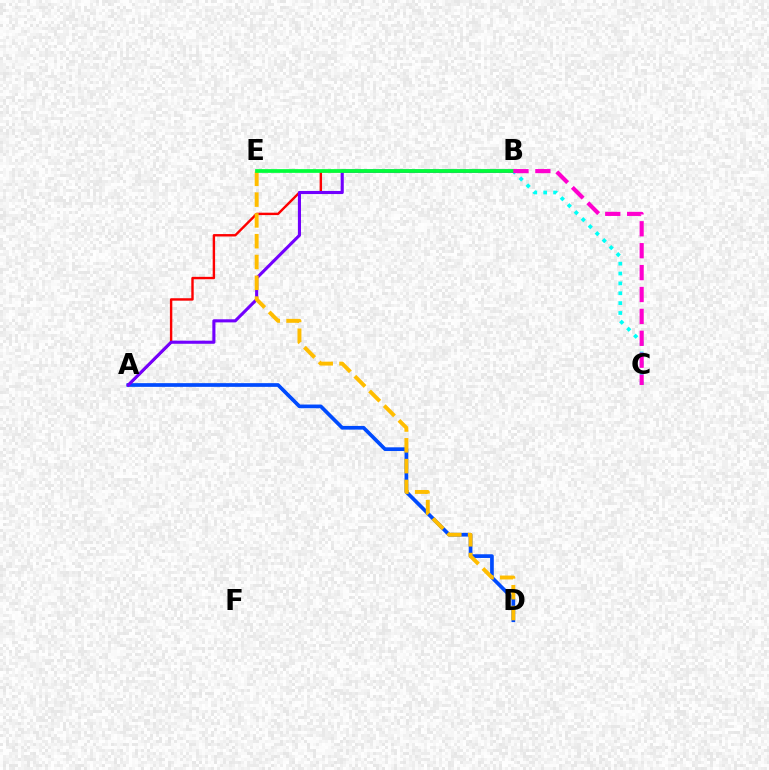{('A', 'D'): [{'color': '#004bff', 'line_style': 'solid', 'thickness': 2.66}], ('B', 'C'): [{'color': '#00fff6', 'line_style': 'dotted', 'thickness': 2.68}, {'color': '#ff00cf', 'line_style': 'dashed', 'thickness': 2.98}], ('A', 'B'): [{'color': '#ff0000', 'line_style': 'solid', 'thickness': 1.73}, {'color': '#7200ff', 'line_style': 'solid', 'thickness': 2.23}], ('B', 'E'): [{'color': '#84ff00', 'line_style': 'dashed', 'thickness': 1.5}, {'color': '#00ff39', 'line_style': 'solid', 'thickness': 2.67}], ('D', 'E'): [{'color': '#ffbd00', 'line_style': 'dashed', 'thickness': 2.83}]}